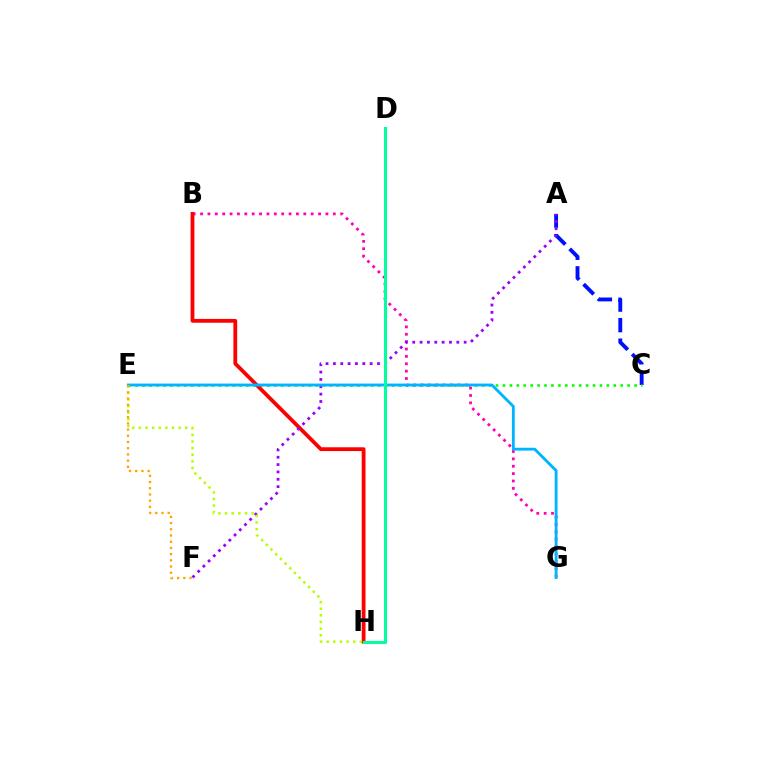{('A', 'C'): [{'color': '#0010ff', 'line_style': 'dashed', 'thickness': 2.79}], ('C', 'E'): [{'color': '#08ff00', 'line_style': 'dotted', 'thickness': 1.88}], ('B', 'G'): [{'color': '#ff00bd', 'line_style': 'dotted', 'thickness': 2.0}], ('B', 'H'): [{'color': '#ff0000', 'line_style': 'solid', 'thickness': 2.73}], ('A', 'F'): [{'color': '#9b00ff', 'line_style': 'dotted', 'thickness': 2.0}], ('E', 'G'): [{'color': '#00b5ff', 'line_style': 'solid', 'thickness': 2.05}], ('D', 'H'): [{'color': '#00ff9d', 'line_style': 'solid', 'thickness': 2.19}], ('E', 'H'): [{'color': '#b3ff00', 'line_style': 'dotted', 'thickness': 1.8}], ('E', 'F'): [{'color': '#ffa500', 'line_style': 'dotted', 'thickness': 1.69}]}